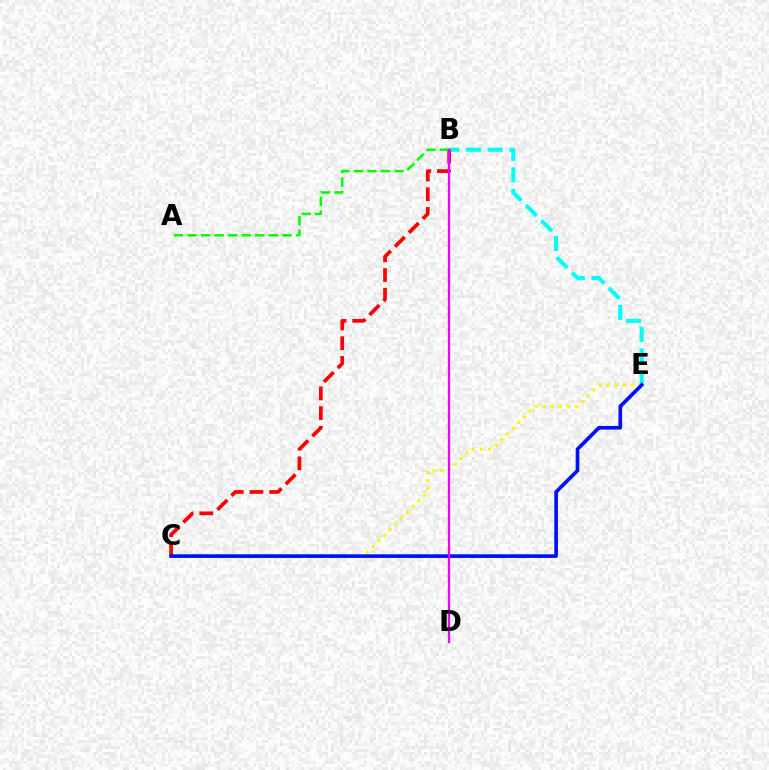{('B', 'E'): [{'color': '#00fff6', 'line_style': 'dashed', 'thickness': 2.94}], ('B', 'C'): [{'color': '#ff0000', 'line_style': 'dashed', 'thickness': 2.67}], ('A', 'B'): [{'color': '#08ff00', 'line_style': 'dashed', 'thickness': 1.84}], ('C', 'E'): [{'color': '#fcf500', 'line_style': 'dotted', 'thickness': 2.19}, {'color': '#0010ff', 'line_style': 'solid', 'thickness': 2.64}], ('B', 'D'): [{'color': '#ee00ff', 'line_style': 'solid', 'thickness': 1.66}]}